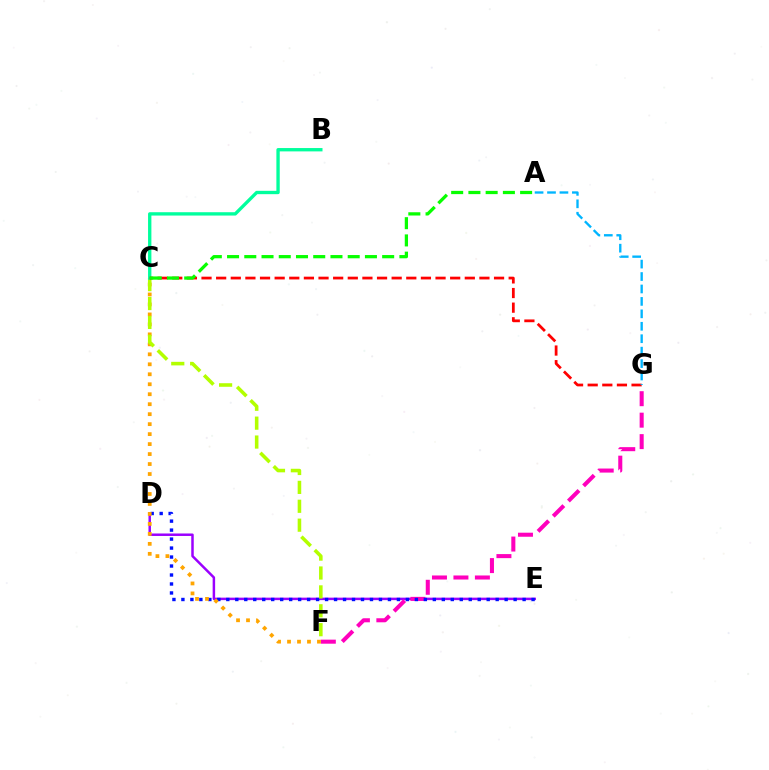{('D', 'E'): [{'color': '#9b00ff', 'line_style': 'solid', 'thickness': 1.79}, {'color': '#0010ff', 'line_style': 'dotted', 'thickness': 2.44}], ('F', 'G'): [{'color': '#ff00bd', 'line_style': 'dashed', 'thickness': 2.92}], ('C', 'F'): [{'color': '#ffa500', 'line_style': 'dotted', 'thickness': 2.71}, {'color': '#b3ff00', 'line_style': 'dashed', 'thickness': 2.57}], ('B', 'C'): [{'color': '#00ff9d', 'line_style': 'solid', 'thickness': 2.41}], ('C', 'G'): [{'color': '#ff0000', 'line_style': 'dashed', 'thickness': 1.99}], ('A', 'C'): [{'color': '#08ff00', 'line_style': 'dashed', 'thickness': 2.34}], ('A', 'G'): [{'color': '#00b5ff', 'line_style': 'dashed', 'thickness': 1.69}]}